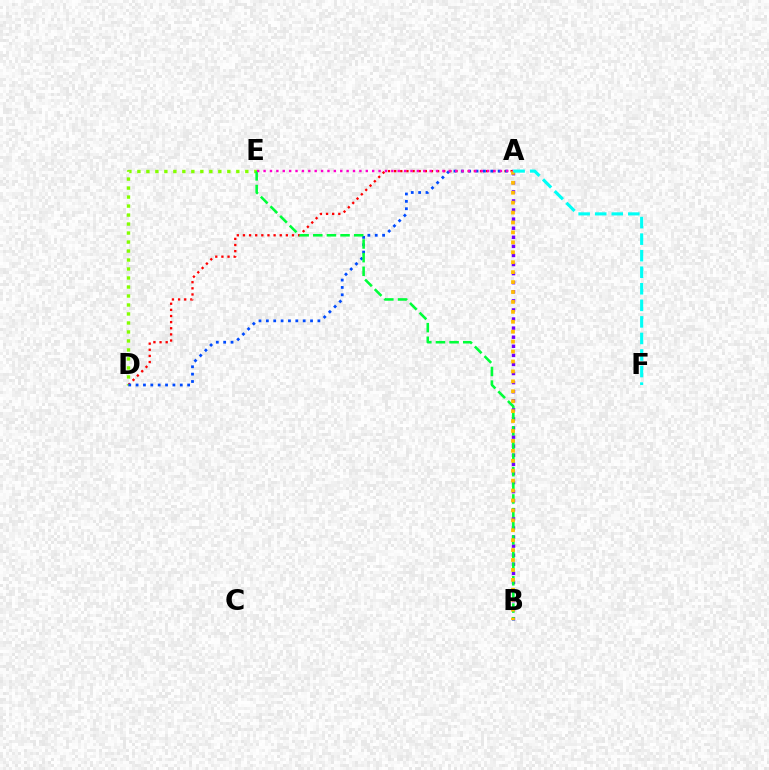{('A', 'D'): [{'color': '#ff0000', 'line_style': 'dotted', 'thickness': 1.67}, {'color': '#004bff', 'line_style': 'dotted', 'thickness': 2.0}], ('D', 'E'): [{'color': '#84ff00', 'line_style': 'dotted', 'thickness': 2.44}], ('A', 'B'): [{'color': '#7200ff', 'line_style': 'dotted', 'thickness': 2.47}, {'color': '#ffbd00', 'line_style': 'dotted', 'thickness': 2.7}], ('B', 'E'): [{'color': '#00ff39', 'line_style': 'dashed', 'thickness': 1.85}], ('A', 'F'): [{'color': '#00fff6', 'line_style': 'dashed', 'thickness': 2.25}], ('A', 'E'): [{'color': '#ff00cf', 'line_style': 'dotted', 'thickness': 1.74}]}